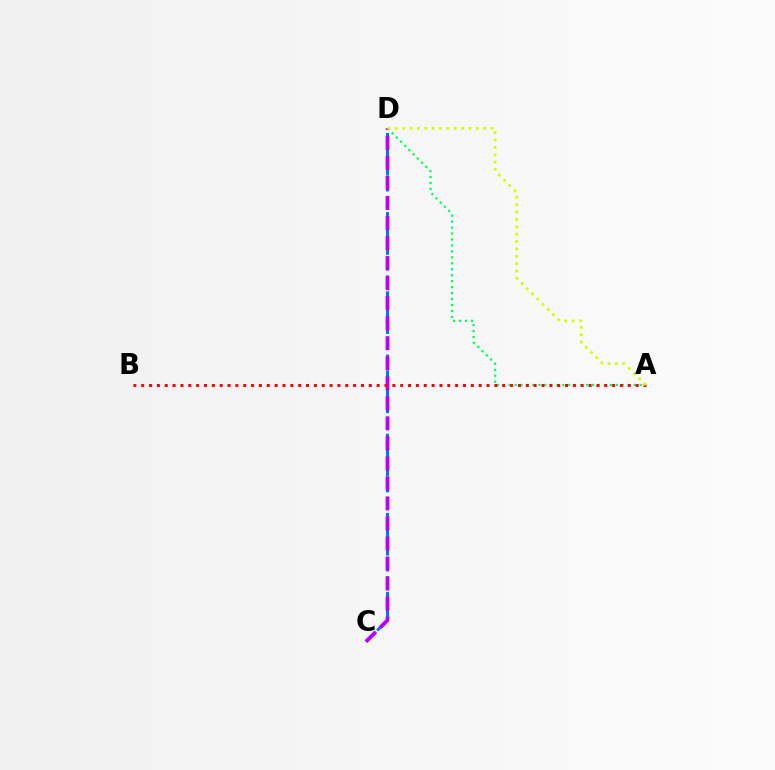{('A', 'D'): [{'color': '#00ff5c', 'line_style': 'dotted', 'thickness': 1.62}, {'color': '#d1ff00', 'line_style': 'dotted', 'thickness': 2.0}], ('C', 'D'): [{'color': '#0074ff', 'line_style': 'dashed', 'thickness': 2.15}, {'color': '#b900ff', 'line_style': 'dashed', 'thickness': 2.72}], ('A', 'B'): [{'color': '#ff0000', 'line_style': 'dotted', 'thickness': 2.13}]}